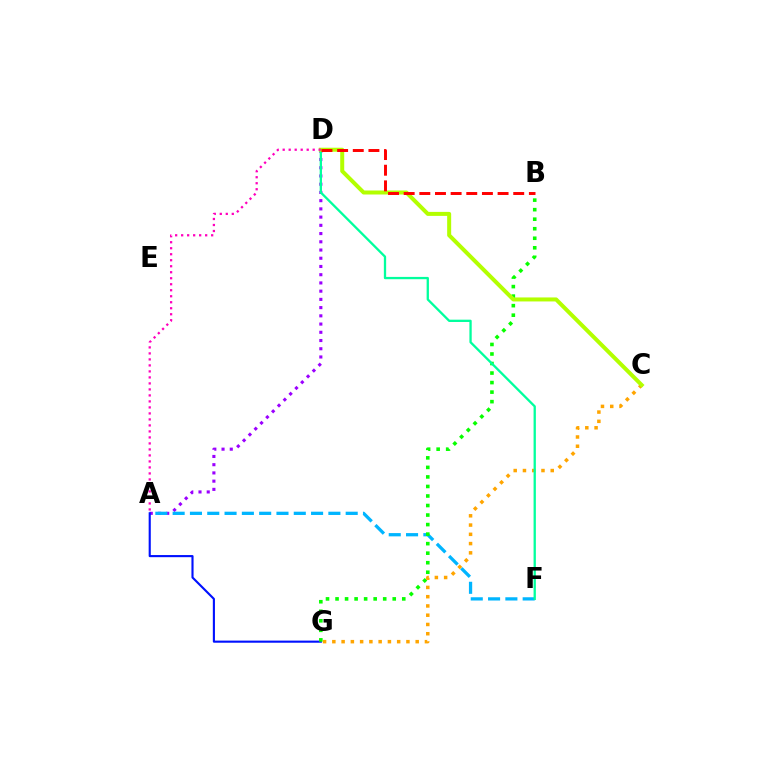{('A', 'D'): [{'color': '#9b00ff', 'line_style': 'dotted', 'thickness': 2.24}, {'color': '#ff00bd', 'line_style': 'dotted', 'thickness': 1.63}], ('A', 'F'): [{'color': '#00b5ff', 'line_style': 'dashed', 'thickness': 2.35}], ('A', 'G'): [{'color': '#0010ff', 'line_style': 'solid', 'thickness': 1.53}], ('B', 'G'): [{'color': '#08ff00', 'line_style': 'dotted', 'thickness': 2.59}], ('C', 'G'): [{'color': '#ffa500', 'line_style': 'dotted', 'thickness': 2.52}], ('D', 'F'): [{'color': '#00ff9d', 'line_style': 'solid', 'thickness': 1.66}], ('C', 'D'): [{'color': '#b3ff00', 'line_style': 'solid', 'thickness': 2.88}], ('B', 'D'): [{'color': '#ff0000', 'line_style': 'dashed', 'thickness': 2.13}]}